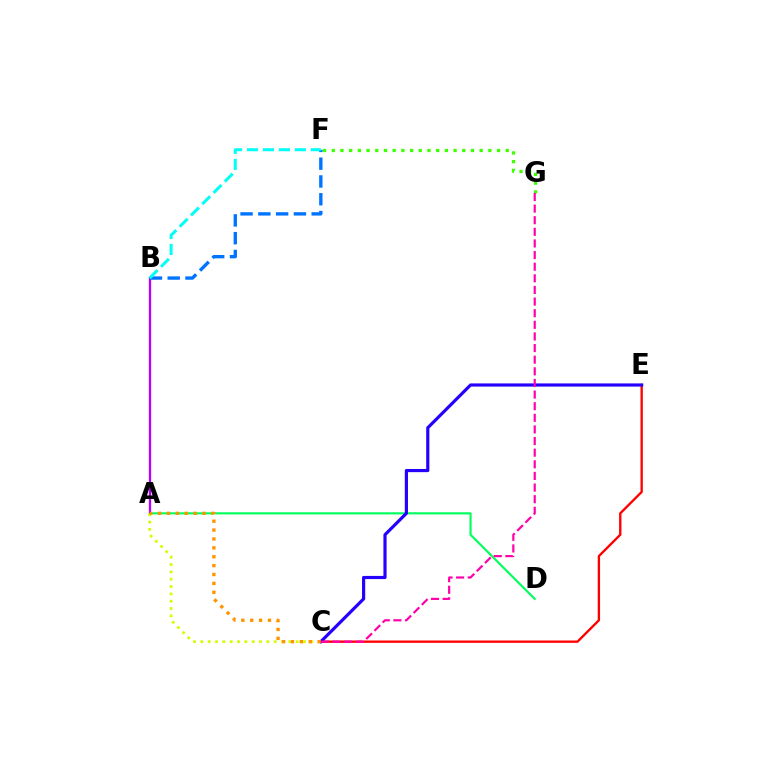{('A', 'D'): [{'color': '#00ff5c', 'line_style': 'solid', 'thickness': 1.54}], ('F', 'G'): [{'color': '#3dff00', 'line_style': 'dotted', 'thickness': 2.36}], ('A', 'B'): [{'color': '#b900ff', 'line_style': 'solid', 'thickness': 1.65}], ('A', 'C'): [{'color': '#d1ff00', 'line_style': 'dotted', 'thickness': 1.99}, {'color': '#ff9400', 'line_style': 'dotted', 'thickness': 2.41}], ('B', 'F'): [{'color': '#0074ff', 'line_style': 'dashed', 'thickness': 2.42}, {'color': '#00fff6', 'line_style': 'dashed', 'thickness': 2.17}], ('C', 'E'): [{'color': '#ff0000', 'line_style': 'solid', 'thickness': 1.69}, {'color': '#2500ff', 'line_style': 'solid', 'thickness': 2.29}], ('C', 'G'): [{'color': '#ff00ac', 'line_style': 'dashed', 'thickness': 1.58}]}